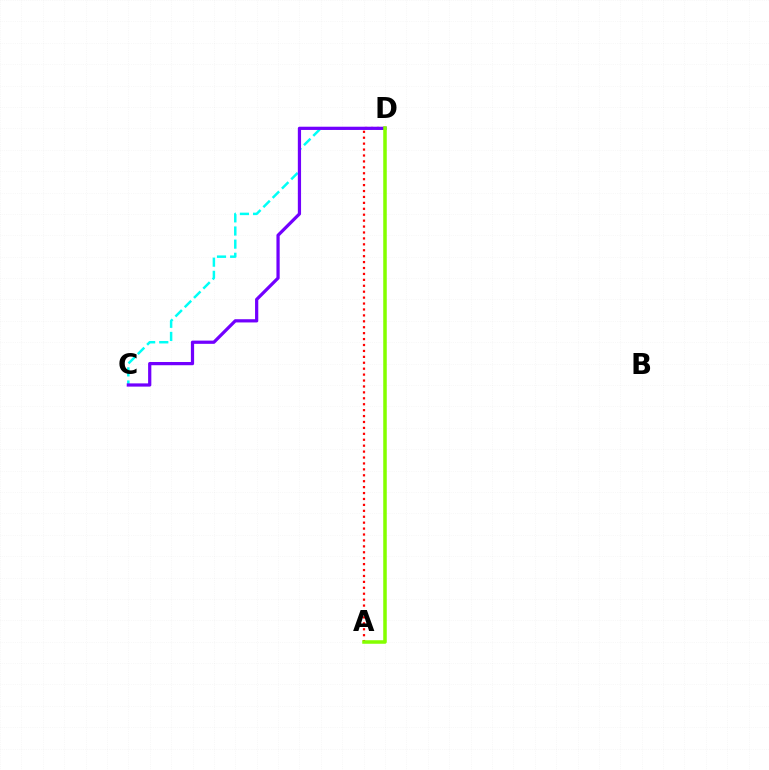{('C', 'D'): [{'color': '#00fff6', 'line_style': 'dashed', 'thickness': 1.78}, {'color': '#7200ff', 'line_style': 'solid', 'thickness': 2.32}], ('A', 'D'): [{'color': '#ff0000', 'line_style': 'dotted', 'thickness': 1.61}, {'color': '#84ff00', 'line_style': 'solid', 'thickness': 2.54}]}